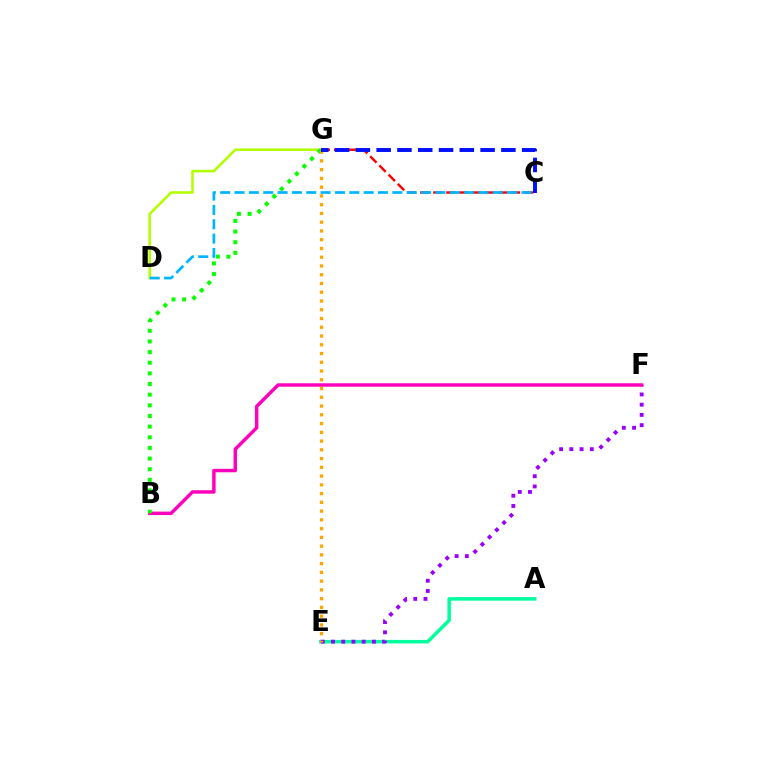{('A', 'E'): [{'color': '#00ff9d', 'line_style': 'solid', 'thickness': 2.53}], ('E', 'F'): [{'color': '#9b00ff', 'line_style': 'dotted', 'thickness': 2.78}], ('B', 'F'): [{'color': '#ff00bd', 'line_style': 'solid', 'thickness': 2.48}], ('D', 'G'): [{'color': '#b3ff00', 'line_style': 'solid', 'thickness': 1.86}], ('B', 'G'): [{'color': '#08ff00', 'line_style': 'dotted', 'thickness': 2.89}], ('C', 'G'): [{'color': '#ff0000', 'line_style': 'dashed', 'thickness': 1.77}, {'color': '#0010ff', 'line_style': 'dashed', 'thickness': 2.82}], ('E', 'G'): [{'color': '#ffa500', 'line_style': 'dotted', 'thickness': 2.38}], ('C', 'D'): [{'color': '#00b5ff', 'line_style': 'dashed', 'thickness': 1.95}]}